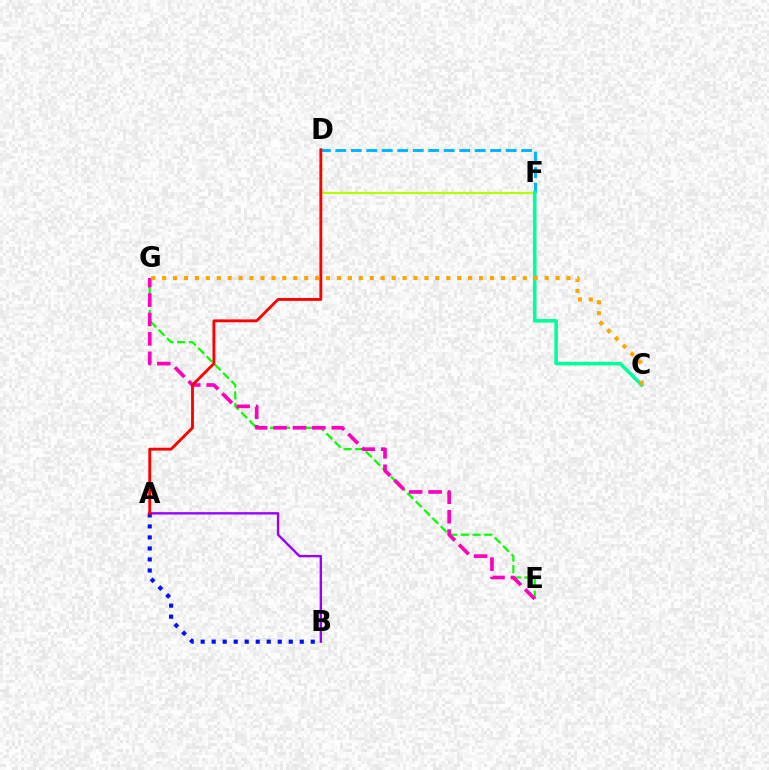{('D', 'F'): [{'color': '#b3ff00', 'line_style': 'solid', 'thickness': 1.55}, {'color': '#00b5ff', 'line_style': 'dashed', 'thickness': 2.1}], ('A', 'B'): [{'color': '#9b00ff', 'line_style': 'solid', 'thickness': 1.71}, {'color': '#0010ff', 'line_style': 'dotted', 'thickness': 2.99}], ('E', 'G'): [{'color': '#08ff00', 'line_style': 'dashed', 'thickness': 1.6}, {'color': '#ff00bd', 'line_style': 'dashed', 'thickness': 2.64}], ('A', 'D'): [{'color': '#ff0000', 'line_style': 'solid', 'thickness': 2.05}], ('C', 'F'): [{'color': '#00ff9d', 'line_style': 'solid', 'thickness': 2.57}], ('C', 'G'): [{'color': '#ffa500', 'line_style': 'dotted', 'thickness': 2.97}]}